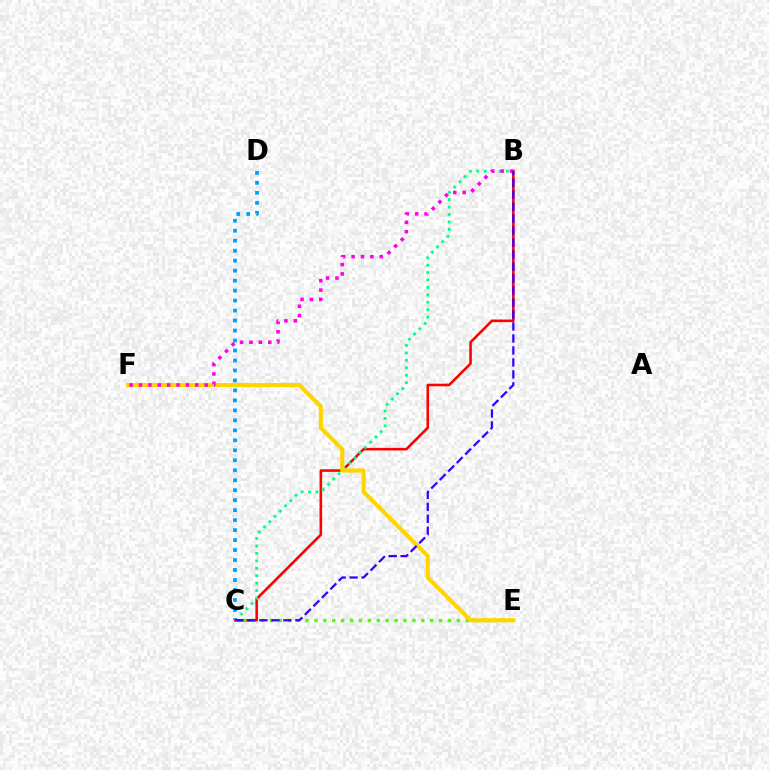{('B', 'C'): [{'color': '#ff0000', 'line_style': 'solid', 'thickness': 1.86}, {'color': '#00ff86', 'line_style': 'dotted', 'thickness': 2.02}, {'color': '#3700ff', 'line_style': 'dashed', 'thickness': 1.63}], ('C', 'E'): [{'color': '#4fff00', 'line_style': 'dotted', 'thickness': 2.42}], ('C', 'D'): [{'color': '#009eff', 'line_style': 'dotted', 'thickness': 2.71}], ('E', 'F'): [{'color': '#ffd500', 'line_style': 'solid', 'thickness': 2.97}], ('B', 'F'): [{'color': '#ff00ed', 'line_style': 'dotted', 'thickness': 2.55}]}